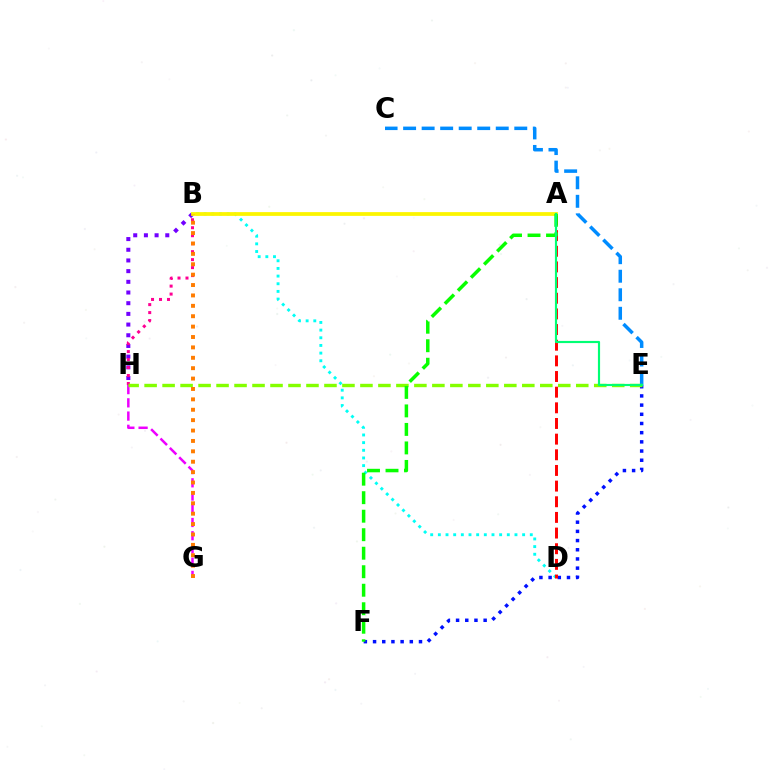{('C', 'E'): [{'color': '#008cff', 'line_style': 'dashed', 'thickness': 2.52}], ('G', 'H'): [{'color': '#ee00ff', 'line_style': 'dashed', 'thickness': 1.8}], ('E', 'F'): [{'color': '#0010ff', 'line_style': 'dotted', 'thickness': 2.5}], ('B', 'D'): [{'color': '#00fff6', 'line_style': 'dotted', 'thickness': 2.08}], ('B', 'H'): [{'color': '#7200ff', 'line_style': 'dotted', 'thickness': 2.9}, {'color': '#ff0094', 'line_style': 'dotted', 'thickness': 2.17}], ('A', 'D'): [{'color': '#ff0000', 'line_style': 'dashed', 'thickness': 2.13}], ('A', 'B'): [{'color': '#fcf500', 'line_style': 'solid', 'thickness': 2.71}], ('E', 'H'): [{'color': '#84ff00', 'line_style': 'dashed', 'thickness': 2.44}], ('A', 'F'): [{'color': '#08ff00', 'line_style': 'dashed', 'thickness': 2.51}], ('B', 'G'): [{'color': '#ff7c00', 'line_style': 'dotted', 'thickness': 2.82}], ('A', 'E'): [{'color': '#00ff74', 'line_style': 'solid', 'thickness': 1.56}]}